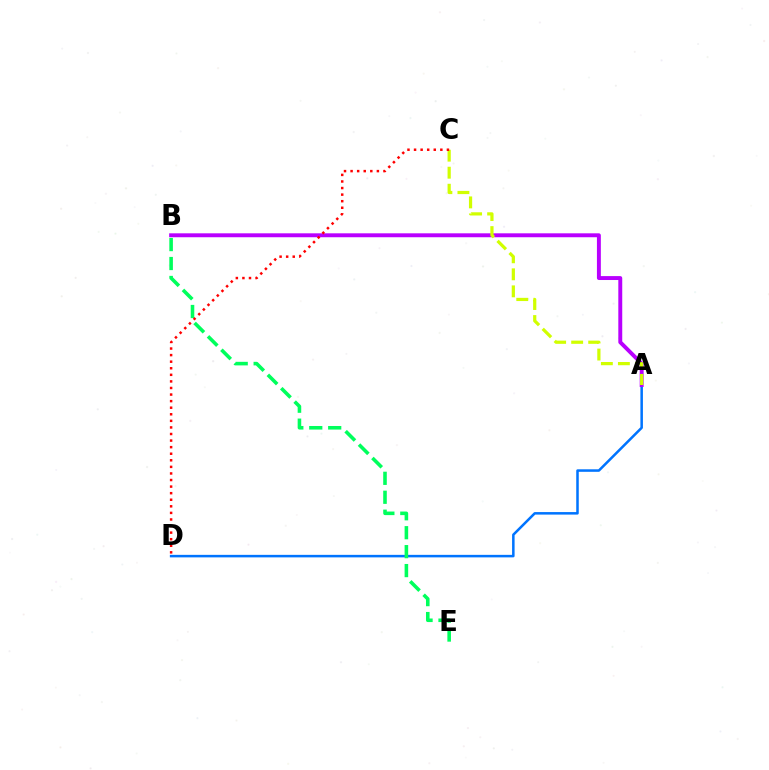{('A', 'D'): [{'color': '#0074ff', 'line_style': 'solid', 'thickness': 1.82}], ('A', 'B'): [{'color': '#b900ff', 'line_style': 'solid', 'thickness': 2.82}], ('B', 'E'): [{'color': '#00ff5c', 'line_style': 'dashed', 'thickness': 2.57}], ('A', 'C'): [{'color': '#d1ff00', 'line_style': 'dashed', 'thickness': 2.31}], ('C', 'D'): [{'color': '#ff0000', 'line_style': 'dotted', 'thickness': 1.79}]}